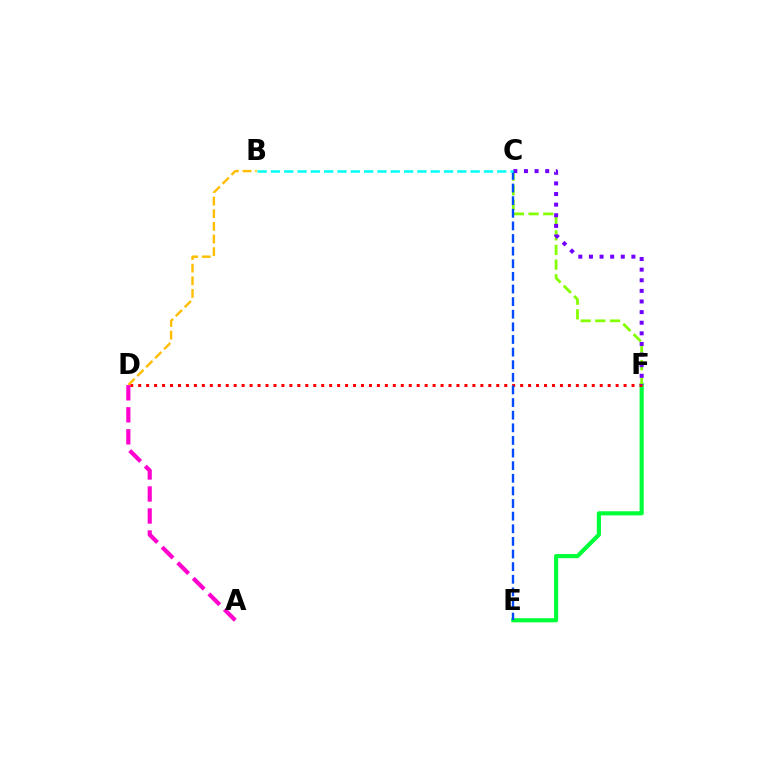{('E', 'F'): [{'color': '#00ff39', 'line_style': 'solid', 'thickness': 2.99}], ('C', 'F'): [{'color': '#84ff00', 'line_style': 'dashed', 'thickness': 1.99}, {'color': '#7200ff', 'line_style': 'dotted', 'thickness': 2.88}], ('D', 'F'): [{'color': '#ff0000', 'line_style': 'dotted', 'thickness': 2.16}], ('B', 'D'): [{'color': '#ffbd00', 'line_style': 'dashed', 'thickness': 1.72}], ('C', 'E'): [{'color': '#004bff', 'line_style': 'dashed', 'thickness': 1.71}], ('A', 'D'): [{'color': '#ff00cf', 'line_style': 'dashed', 'thickness': 2.99}], ('B', 'C'): [{'color': '#00fff6', 'line_style': 'dashed', 'thickness': 1.81}]}